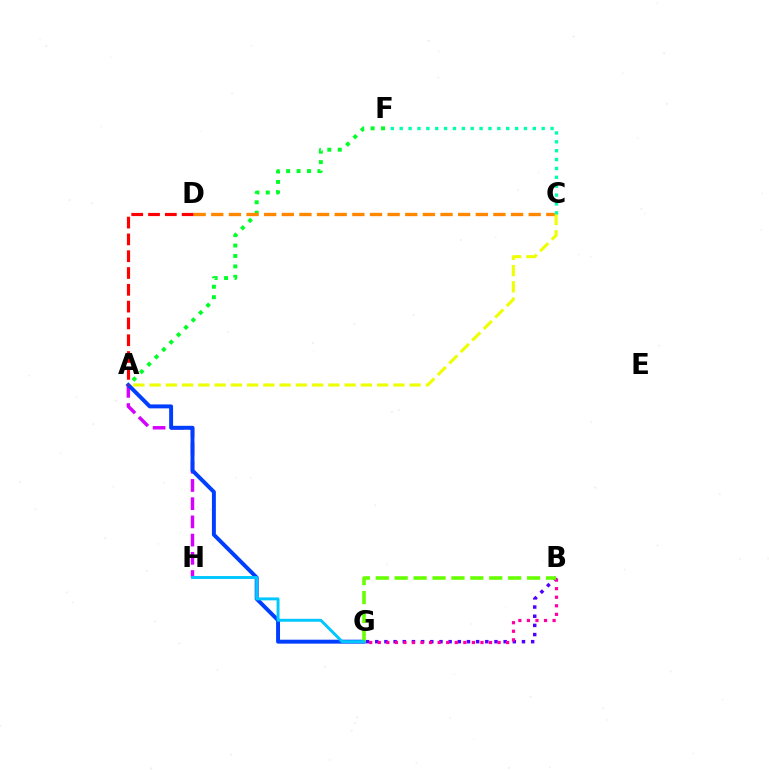{('A', 'H'): [{'color': '#d600ff', 'line_style': 'dashed', 'thickness': 2.47}], ('A', 'F'): [{'color': '#00ff27', 'line_style': 'dotted', 'thickness': 2.83}], ('C', 'D'): [{'color': '#ff8800', 'line_style': 'dashed', 'thickness': 2.4}], ('B', 'G'): [{'color': '#4f00ff', 'line_style': 'dotted', 'thickness': 2.49}, {'color': '#ff00a0', 'line_style': 'dotted', 'thickness': 2.33}, {'color': '#66ff00', 'line_style': 'dashed', 'thickness': 2.57}], ('A', 'G'): [{'color': '#003fff', 'line_style': 'solid', 'thickness': 2.83}], ('A', 'C'): [{'color': '#eeff00', 'line_style': 'dashed', 'thickness': 2.21}], ('A', 'D'): [{'color': '#ff0000', 'line_style': 'dashed', 'thickness': 2.28}], ('G', 'H'): [{'color': '#00c7ff', 'line_style': 'solid', 'thickness': 2.11}], ('C', 'F'): [{'color': '#00ffaf', 'line_style': 'dotted', 'thickness': 2.41}]}